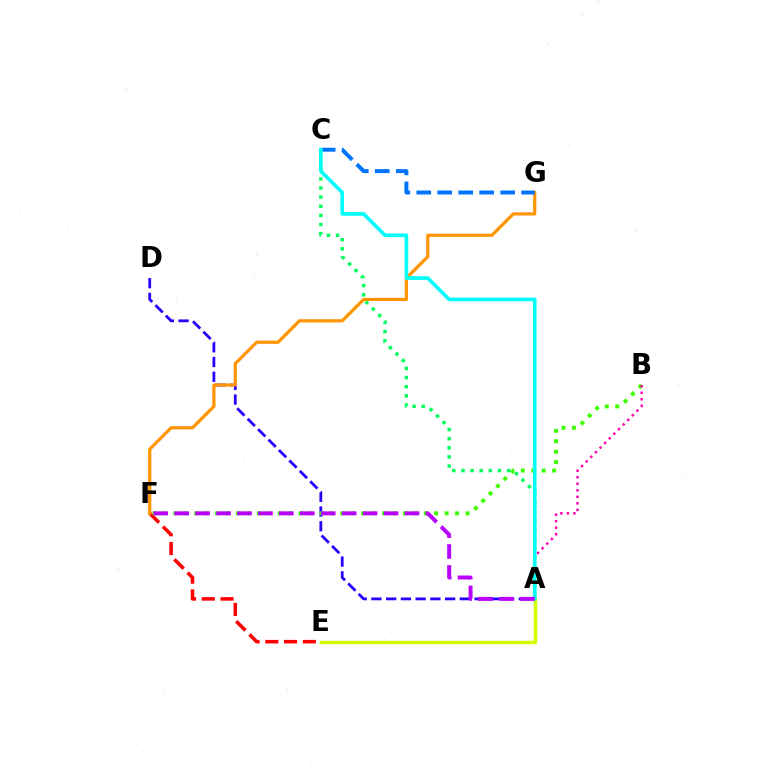{('A', 'D'): [{'color': '#2500ff', 'line_style': 'dashed', 'thickness': 2.0}], ('E', 'F'): [{'color': '#ff0000', 'line_style': 'dashed', 'thickness': 2.55}], ('B', 'F'): [{'color': '#3dff00', 'line_style': 'dotted', 'thickness': 2.84}], ('A', 'C'): [{'color': '#00ff5c', 'line_style': 'dotted', 'thickness': 2.48}, {'color': '#00fff6', 'line_style': 'solid', 'thickness': 2.63}], ('A', 'E'): [{'color': '#d1ff00', 'line_style': 'solid', 'thickness': 2.5}], ('F', 'G'): [{'color': '#ff9400', 'line_style': 'solid', 'thickness': 2.32}], ('C', 'G'): [{'color': '#0074ff', 'line_style': 'dashed', 'thickness': 2.85}], ('A', 'B'): [{'color': '#ff00ac', 'line_style': 'dotted', 'thickness': 1.77}], ('A', 'F'): [{'color': '#b900ff', 'line_style': 'dashed', 'thickness': 2.84}]}